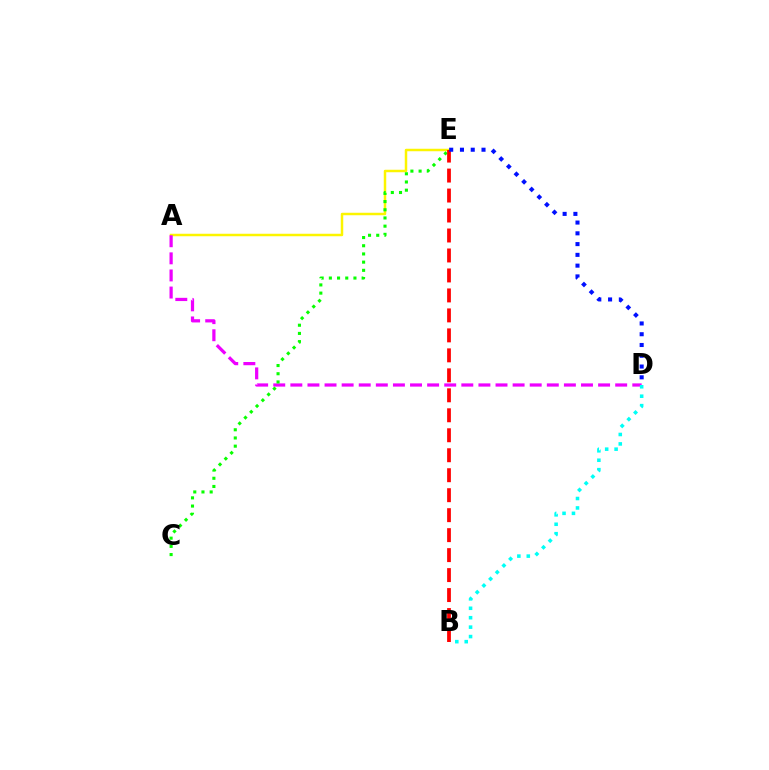{('A', 'E'): [{'color': '#fcf500', 'line_style': 'solid', 'thickness': 1.79}], ('A', 'D'): [{'color': '#ee00ff', 'line_style': 'dashed', 'thickness': 2.32}], ('C', 'E'): [{'color': '#08ff00', 'line_style': 'dotted', 'thickness': 2.23}], ('B', 'E'): [{'color': '#ff0000', 'line_style': 'dashed', 'thickness': 2.71}], ('B', 'D'): [{'color': '#00fff6', 'line_style': 'dotted', 'thickness': 2.56}], ('D', 'E'): [{'color': '#0010ff', 'line_style': 'dotted', 'thickness': 2.93}]}